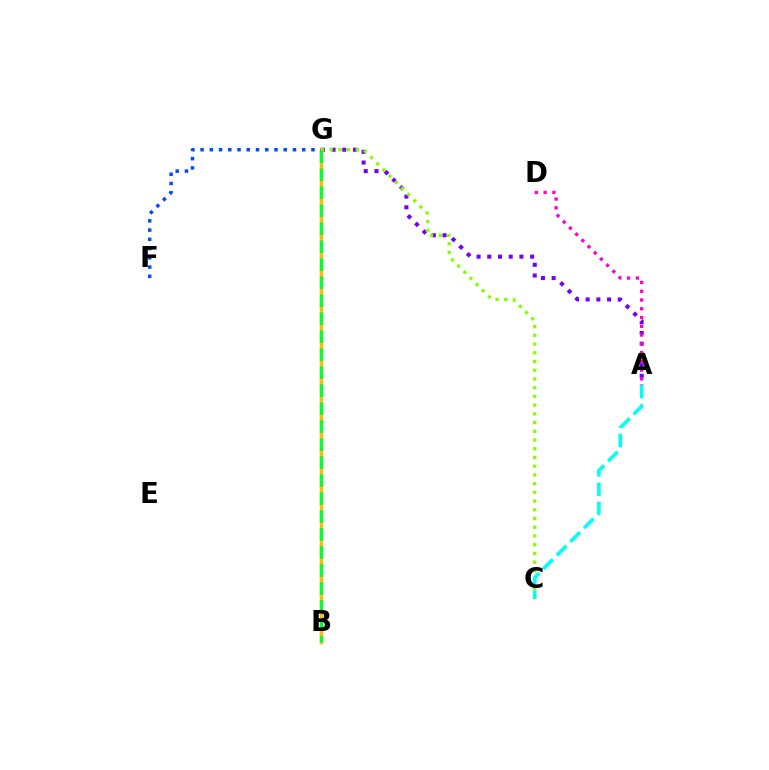{('A', 'G'): [{'color': '#7200ff', 'line_style': 'dotted', 'thickness': 2.91}], ('B', 'G'): [{'color': '#ff0000', 'line_style': 'dashed', 'thickness': 2.22}, {'color': '#ffbd00', 'line_style': 'solid', 'thickness': 2.47}, {'color': '#00ff39', 'line_style': 'dashed', 'thickness': 2.44}], ('A', 'D'): [{'color': '#ff00cf', 'line_style': 'dotted', 'thickness': 2.38}], ('C', 'G'): [{'color': '#84ff00', 'line_style': 'dotted', 'thickness': 2.37}], ('A', 'C'): [{'color': '#00fff6', 'line_style': 'dashed', 'thickness': 2.61}], ('F', 'G'): [{'color': '#004bff', 'line_style': 'dotted', 'thickness': 2.51}]}